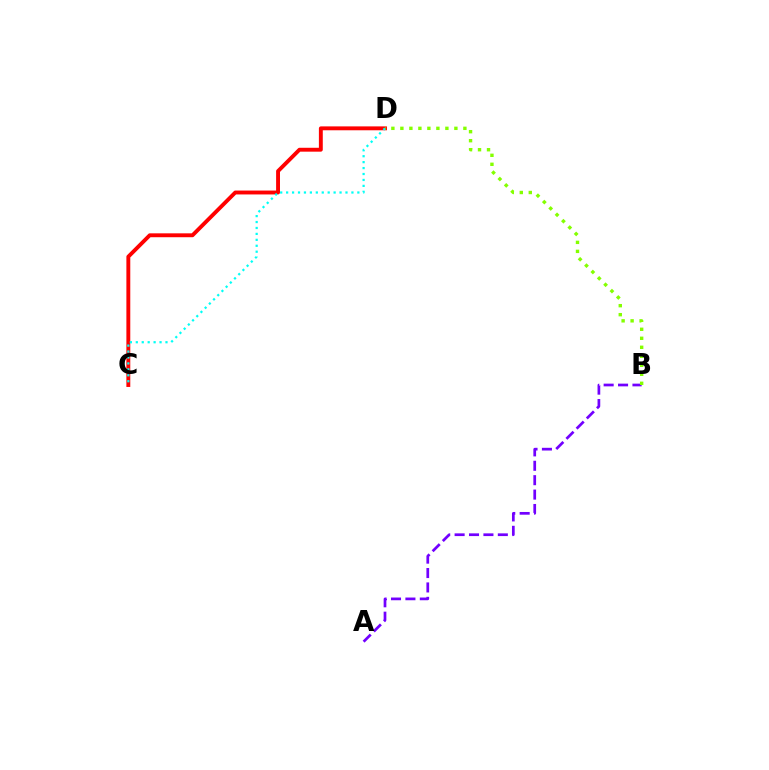{('A', 'B'): [{'color': '#7200ff', 'line_style': 'dashed', 'thickness': 1.96}], ('C', 'D'): [{'color': '#ff0000', 'line_style': 'solid', 'thickness': 2.8}, {'color': '#00fff6', 'line_style': 'dotted', 'thickness': 1.61}], ('B', 'D'): [{'color': '#84ff00', 'line_style': 'dotted', 'thickness': 2.45}]}